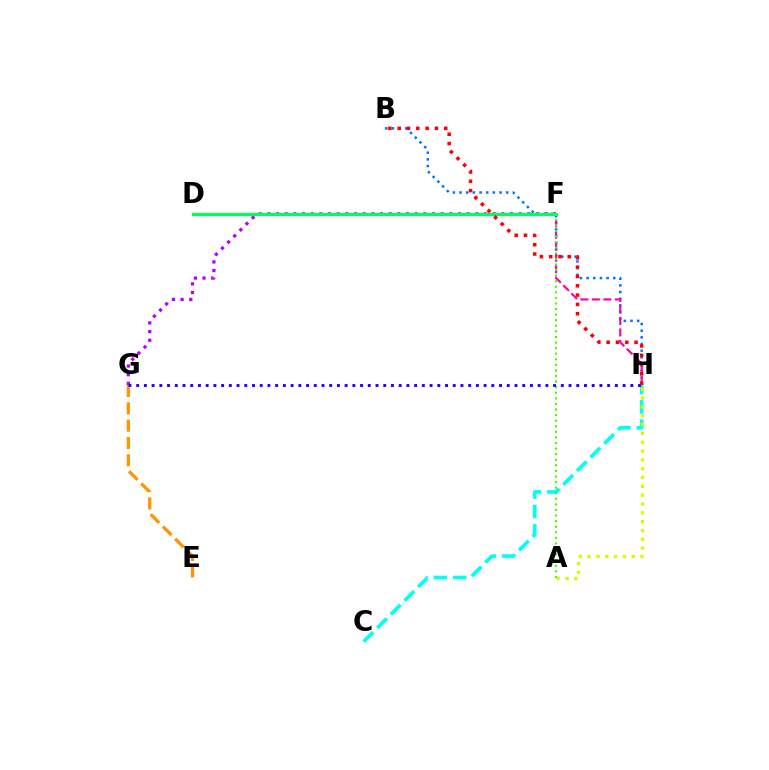{('C', 'H'): [{'color': '#00fff6', 'line_style': 'dashed', 'thickness': 2.63}], ('F', 'G'): [{'color': '#b900ff', 'line_style': 'dotted', 'thickness': 2.35}], ('E', 'G'): [{'color': '#ff9400', 'line_style': 'dashed', 'thickness': 2.35}], ('B', 'H'): [{'color': '#0074ff', 'line_style': 'dotted', 'thickness': 1.81}, {'color': '#ff0000', 'line_style': 'dotted', 'thickness': 2.53}], ('A', 'H'): [{'color': '#d1ff00', 'line_style': 'dotted', 'thickness': 2.4}], ('F', 'H'): [{'color': '#ff00ac', 'line_style': 'dashed', 'thickness': 1.56}], ('D', 'F'): [{'color': '#00ff5c', 'line_style': 'solid', 'thickness': 2.33}], ('A', 'F'): [{'color': '#3dff00', 'line_style': 'dotted', 'thickness': 1.52}], ('G', 'H'): [{'color': '#2500ff', 'line_style': 'dotted', 'thickness': 2.1}]}